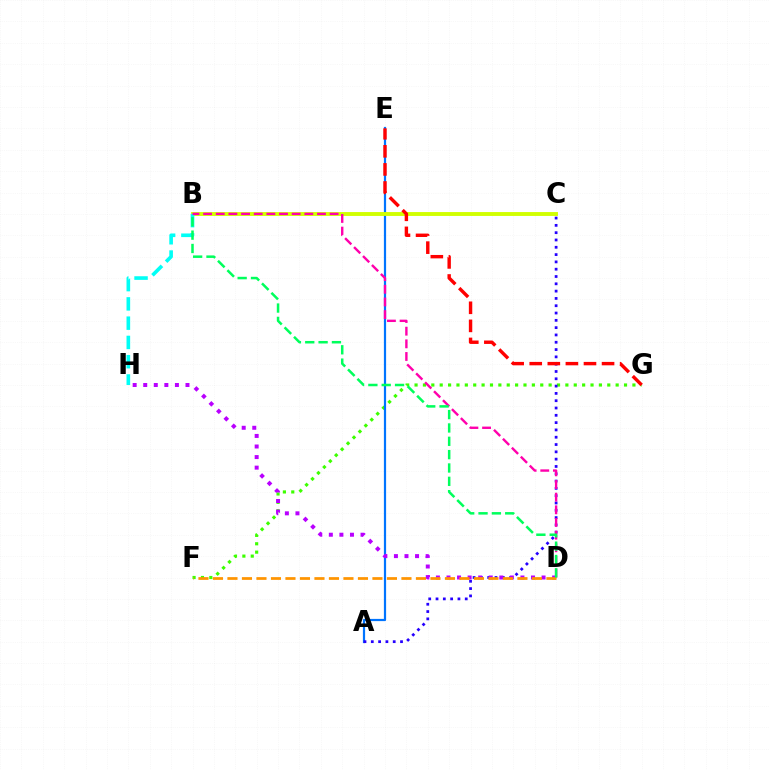{('F', 'G'): [{'color': '#3dff00', 'line_style': 'dotted', 'thickness': 2.28}], ('A', 'E'): [{'color': '#0074ff', 'line_style': 'solid', 'thickness': 1.59}], ('A', 'C'): [{'color': '#2500ff', 'line_style': 'dotted', 'thickness': 1.98}], ('B', 'C'): [{'color': '#d1ff00', 'line_style': 'solid', 'thickness': 2.79}], ('E', 'G'): [{'color': '#ff0000', 'line_style': 'dashed', 'thickness': 2.46}], ('B', 'H'): [{'color': '#00fff6', 'line_style': 'dashed', 'thickness': 2.62}], ('B', 'D'): [{'color': '#ff00ac', 'line_style': 'dashed', 'thickness': 1.72}, {'color': '#00ff5c', 'line_style': 'dashed', 'thickness': 1.81}], ('D', 'H'): [{'color': '#b900ff', 'line_style': 'dotted', 'thickness': 2.87}], ('D', 'F'): [{'color': '#ff9400', 'line_style': 'dashed', 'thickness': 1.97}]}